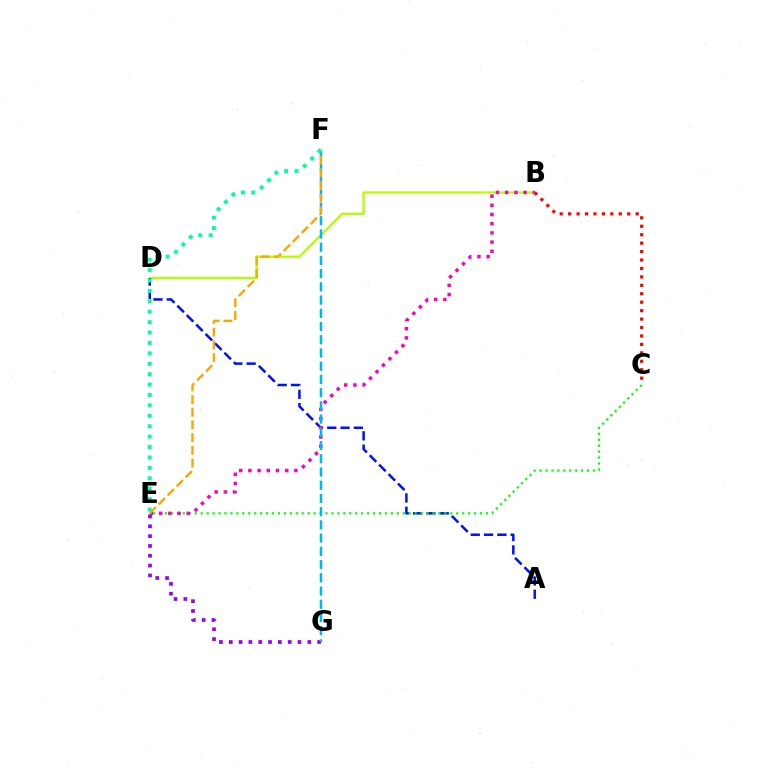{('B', 'D'): [{'color': '#b3ff00', 'line_style': 'solid', 'thickness': 1.65}], ('B', 'C'): [{'color': '#ff0000', 'line_style': 'dotted', 'thickness': 2.29}], ('A', 'D'): [{'color': '#0010ff', 'line_style': 'dashed', 'thickness': 1.81}], ('C', 'E'): [{'color': '#08ff00', 'line_style': 'dotted', 'thickness': 1.61}], ('B', 'E'): [{'color': '#ff00bd', 'line_style': 'dotted', 'thickness': 2.5}], ('E', 'G'): [{'color': '#9b00ff', 'line_style': 'dotted', 'thickness': 2.67}], ('F', 'G'): [{'color': '#00b5ff', 'line_style': 'dashed', 'thickness': 1.8}], ('E', 'F'): [{'color': '#ffa500', 'line_style': 'dashed', 'thickness': 1.73}, {'color': '#00ff9d', 'line_style': 'dotted', 'thickness': 2.83}]}